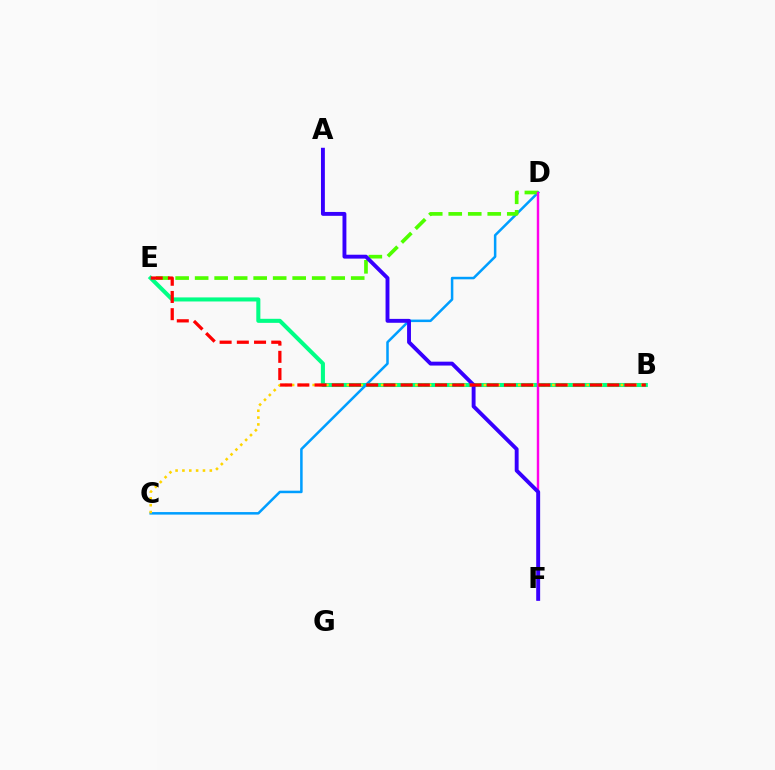{('B', 'E'): [{'color': '#00ff86', 'line_style': 'solid', 'thickness': 2.92}, {'color': '#ff0000', 'line_style': 'dashed', 'thickness': 2.34}], ('C', 'D'): [{'color': '#009eff', 'line_style': 'solid', 'thickness': 1.81}], ('D', 'E'): [{'color': '#4fff00', 'line_style': 'dashed', 'thickness': 2.65}], ('D', 'F'): [{'color': '#ff00ed', 'line_style': 'solid', 'thickness': 1.76}], ('A', 'F'): [{'color': '#3700ff', 'line_style': 'solid', 'thickness': 2.8}], ('B', 'C'): [{'color': '#ffd500', 'line_style': 'dotted', 'thickness': 1.86}]}